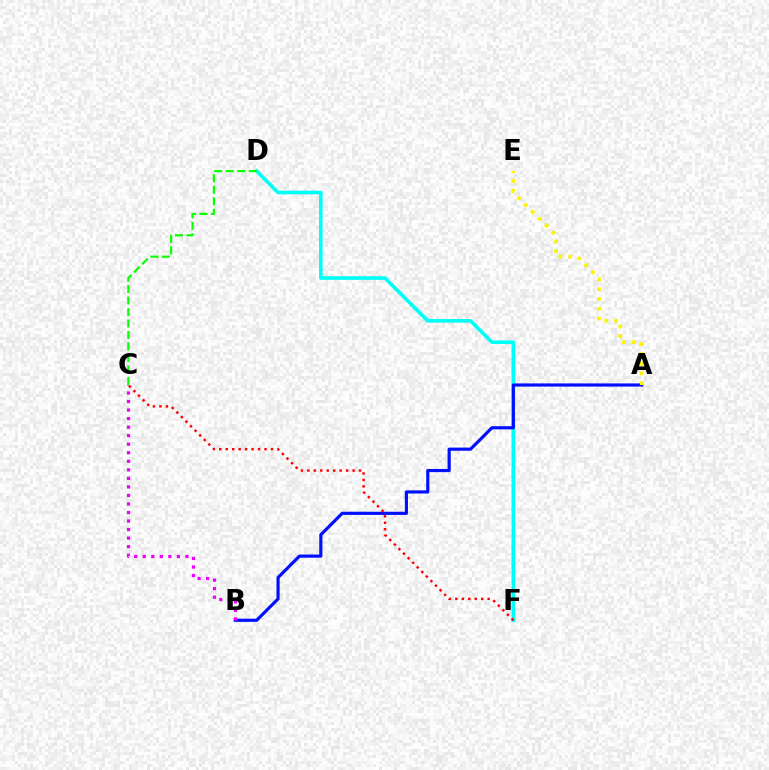{('D', 'F'): [{'color': '#00fff6', 'line_style': 'solid', 'thickness': 2.61}], ('A', 'B'): [{'color': '#0010ff', 'line_style': 'solid', 'thickness': 2.28}], ('C', 'D'): [{'color': '#08ff00', 'line_style': 'dashed', 'thickness': 1.56}], ('B', 'C'): [{'color': '#ee00ff', 'line_style': 'dotted', 'thickness': 2.32}], ('C', 'F'): [{'color': '#ff0000', 'line_style': 'dotted', 'thickness': 1.76}], ('A', 'E'): [{'color': '#fcf500', 'line_style': 'dotted', 'thickness': 2.65}]}